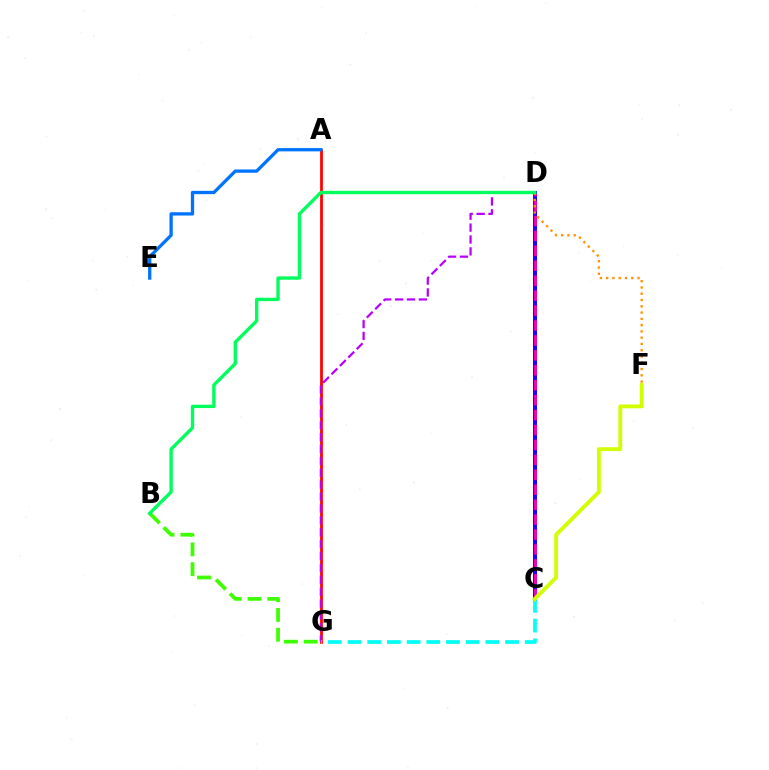{('B', 'G'): [{'color': '#3dff00', 'line_style': 'dashed', 'thickness': 2.69}], ('A', 'G'): [{'color': '#ff0000', 'line_style': 'solid', 'thickness': 1.98}], ('C', 'D'): [{'color': '#2500ff', 'line_style': 'solid', 'thickness': 2.89}, {'color': '#ff00ac', 'line_style': 'dashed', 'thickness': 2.03}], ('D', 'G'): [{'color': '#b900ff', 'line_style': 'dashed', 'thickness': 1.62}], ('C', 'G'): [{'color': '#00fff6', 'line_style': 'dashed', 'thickness': 2.68}], ('D', 'F'): [{'color': '#ff9400', 'line_style': 'dotted', 'thickness': 1.7}], ('C', 'F'): [{'color': '#d1ff00', 'line_style': 'solid', 'thickness': 2.76}], ('A', 'E'): [{'color': '#0074ff', 'line_style': 'solid', 'thickness': 2.37}], ('B', 'D'): [{'color': '#00ff5c', 'line_style': 'solid', 'thickness': 2.42}]}